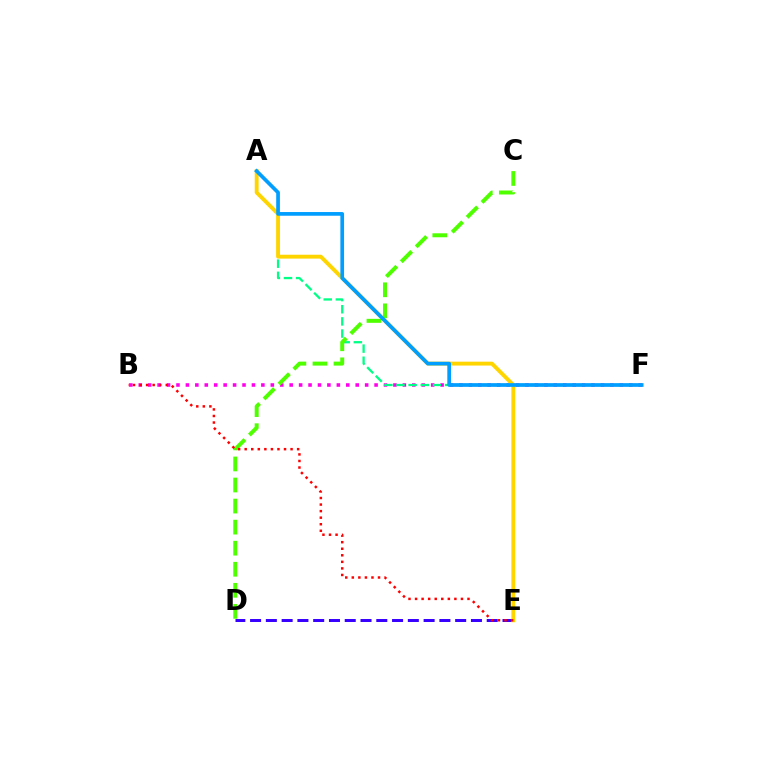{('B', 'F'): [{'color': '#ff00ed', 'line_style': 'dotted', 'thickness': 2.56}], ('A', 'F'): [{'color': '#00ff86', 'line_style': 'dashed', 'thickness': 1.65}, {'color': '#009eff', 'line_style': 'solid', 'thickness': 2.66}], ('D', 'E'): [{'color': '#3700ff', 'line_style': 'dashed', 'thickness': 2.14}], ('A', 'E'): [{'color': '#ffd500', 'line_style': 'solid', 'thickness': 2.79}], ('C', 'D'): [{'color': '#4fff00', 'line_style': 'dashed', 'thickness': 2.86}], ('B', 'E'): [{'color': '#ff0000', 'line_style': 'dotted', 'thickness': 1.78}]}